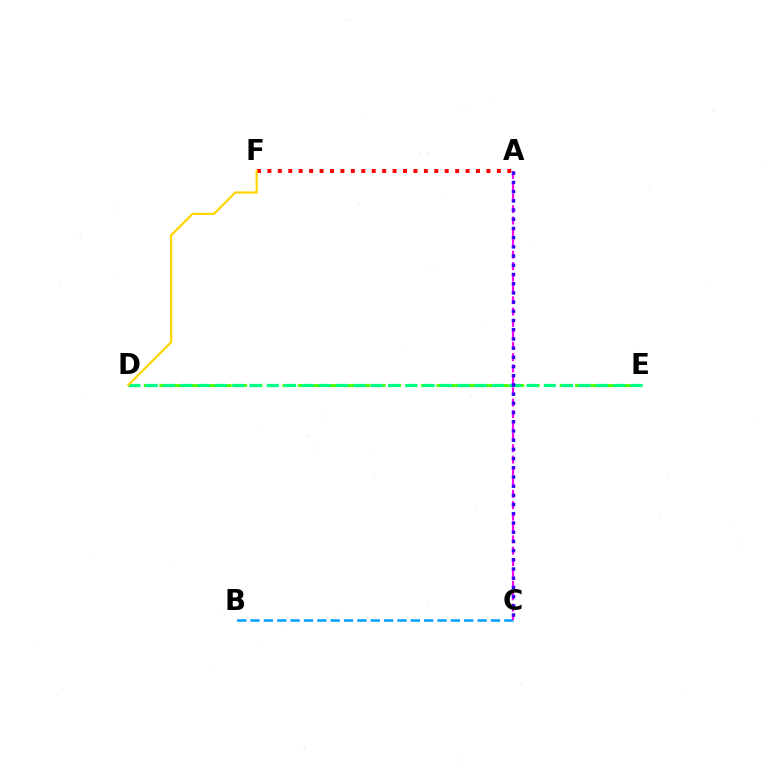{('B', 'C'): [{'color': '#009eff', 'line_style': 'dashed', 'thickness': 1.81}], ('D', 'E'): [{'color': '#4fff00', 'line_style': 'dashed', 'thickness': 2.09}, {'color': '#00ff86', 'line_style': 'dashed', 'thickness': 2.35}], ('A', 'C'): [{'color': '#ff00ed', 'line_style': 'dashed', 'thickness': 1.55}, {'color': '#3700ff', 'line_style': 'dotted', 'thickness': 2.5}], ('A', 'F'): [{'color': '#ff0000', 'line_style': 'dotted', 'thickness': 2.83}], ('D', 'F'): [{'color': '#ffd500', 'line_style': 'solid', 'thickness': 1.6}]}